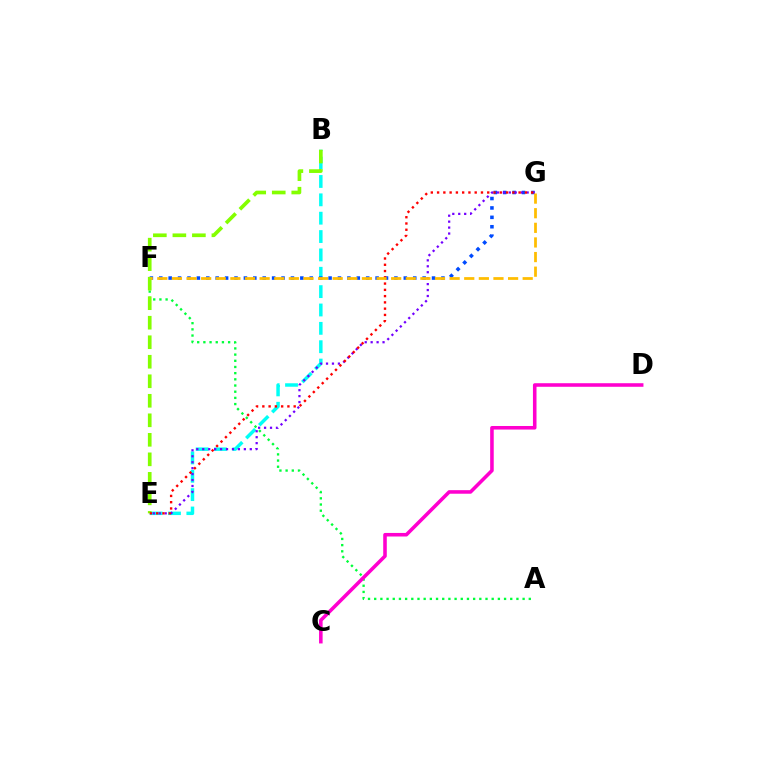{('B', 'E'): [{'color': '#00fff6', 'line_style': 'dashed', 'thickness': 2.49}, {'color': '#84ff00', 'line_style': 'dashed', 'thickness': 2.65}], ('A', 'F'): [{'color': '#00ff39', 'line_style': 'dotted', 'thickness': 1.68}], ('F', 'G'): [{'color': '#004bff', 'line_style': 'dotted', 'thickness': 2.56}, {'color': '#ffbd00', 'line_style': 'dashed', 'thickness': 1.99}], ('E', 'G'): [{'color': '#7200ff', 'line_style': 'dotted', 'thickness': 1.62}, {'color': '#ff0000', 'line_style': 'dotted', 'thickness': 1.7}], ('C', 'D'): [{'color': '#ff00cf', 'line_style': 'solid', 'thickness': 2.56}]}